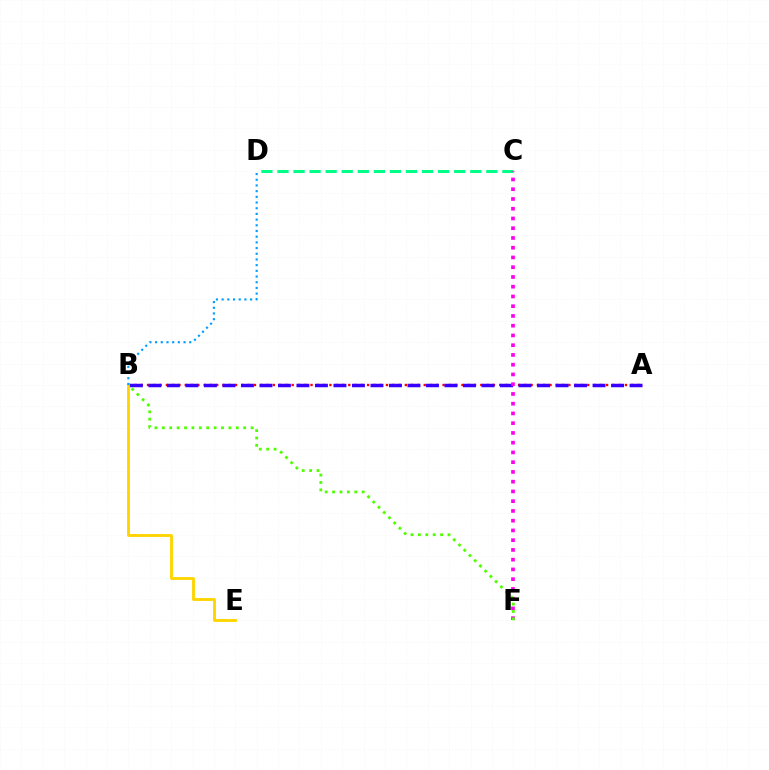{('A', 'B'): [{'color': '#ff0000', 'line_style': 'dotted', 'thickness': 1.71}, {'color': '#3700ff', 'line_style': 'dashed', 'thickness': 2.51}], ('C', 'D'): [{'color': '#00ff86', 'line_style': 'dashed', 'thickness': 2.18}], ('B', 'E'): [{'color': '#ffd500', 'line_style': 'solid', 'thickness': 2.06}], ('B', 'D'): [{'color': '#009eff', 'line_style': 'dotted', 'thickness': 1.55}], ('C', 'F'): [{'color': '#ff00ed', 'line_style': 'dotted', 'thickness': 2.65}], ('B', 'F'): [{'color': '#4fff00', 'line_style': 'dotted', 'thickness': 2.01}]}